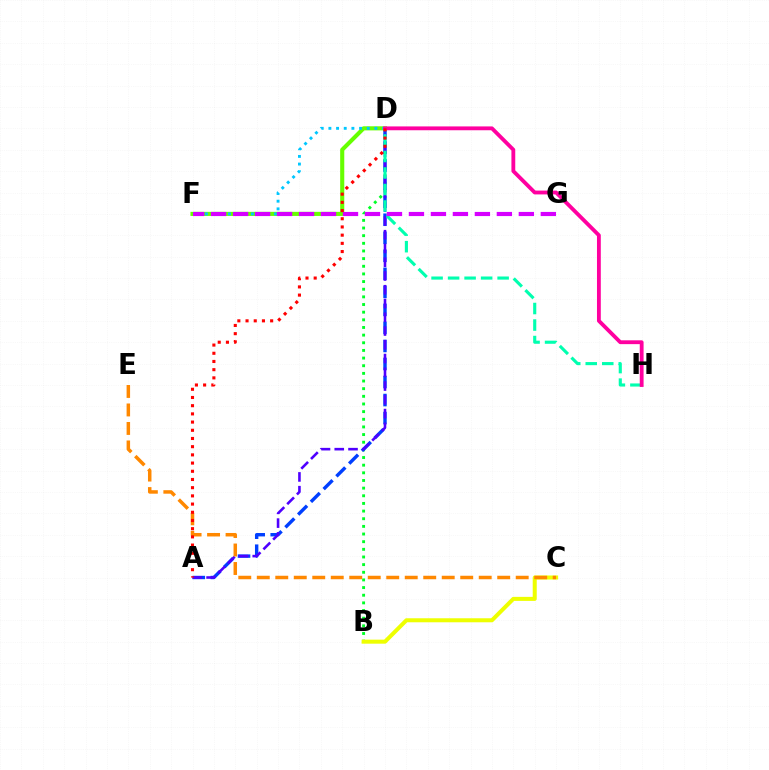{('B', 'D'): [{'color': '#00ff27', 'line_style': 'dotted', 'thickness': 2.08}], ('B', 'C'): [{'color': '#eeff00', 'line_style': 'solid', 'thickness': 2.9}], ('A', 'D'): [{'color': '#003fff', 'line_style': 'dashed', 'thickness': 2.45}, {'color': '#4f00ff', 'line_style': 'dashed', 'thickness': 1.87}, {'color': '#ff0000', 'line_style': 'dotted', 'thickness': 2.23}], ('D', 'F'): [{'color': '#66ff00', 'line_style': 'solid', 'thickness': 2.95}, {'color': '#00c7ff', 'line_style': 'dotted', 'thickness': 2.08}], ('D', 'H'): [{'color': '#00ffaf', 'line_style': 'dashed', 'thickness': 2.24}, {'color': '#ff00a0', 'line_style': 'solid', 'thickness': 2.76}], ('C', 'E'): [{'color': '#ff8800', 'line_style': 'dashed', 'thickness': 2.51}], ('F', 'G'): [{'color': '#d600ff', 'line_style': 'dashed', 'thickness': 2.99}]}